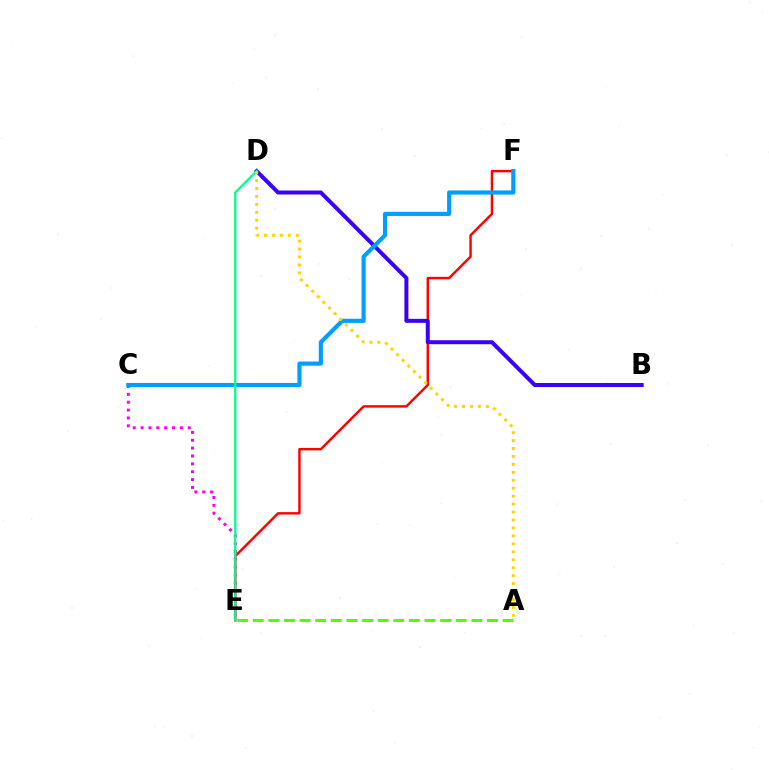{('E', 'F'): [{'color': '#ff0000', 'line_style': 'solid', 'thickness': 1.75}], ('C', 'E'): [{'color': '#ff00ed', 'line_style': 'dotted', 'thickness': 2.14}], ('B', 'D'): [{'color': '#3700ff', 'line_style': 'solid', 'thickness': 2.86}], ('C', 'F'): [{'color': '#009eff', 'line_style': 'solid', 'thickness': 2.99}], ('D', 'E'): [{'color': '#00ff86', 'line_style': 'solid', 'thickness': 1.62}], ('A', 'E'): [{'color': '#4fff00', 'line_style': 'dashed', 'thickness': 2.12}], ('A', 'D'): [{'color': '#ffd500', 'line_style': 'dotted', 'thickness': 2.16}]}